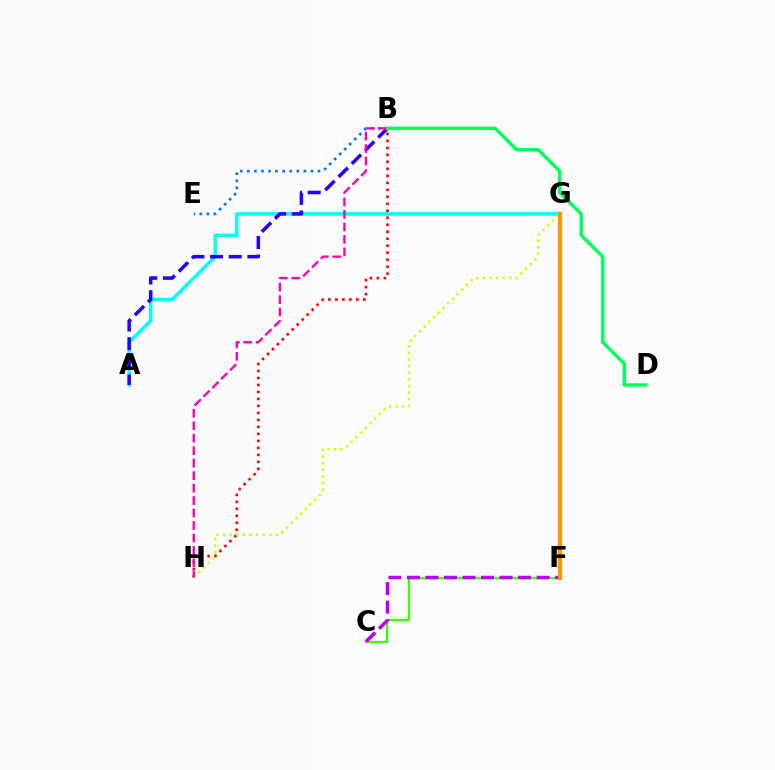{('B', 'E'): [{'color': '#0074ff', 'line_style': 'dotted', 'thickness': 1.92}], ('A', 'G'): [{'color': '#00fff6', 'line_style': 'solid', 'thickness': 2.47}], ('B', 'H'): [{'color': '#ff0000', 'line_style': 'dotted', 'thickness': 1.9}, {'color': '#ff00ac', 'line_style': 'dashed', 'thickness': 1.69}], ('C', 'F'): [{'color': '#3dff00', 'line_style': 'solid', 'thickness': 1.65}, {'color': '#b900ff', 'line_style': 'dashed', 'thickness': 2.52}], ('G', 'H'): [{'color': '#d1ff00', 'line_style': 'dotted', 'thickness': 1.79}], ('A', 'B'): [{'color': '#2500ff', 'line_style': 'dashed', 'thickness': 2.53}], ('B', 'D'): [{'color': '#00ff5c', 'line_style': 'solid', 'thickness': 2.48}], ('F', 'G'): [{'color': '#ff9400', 'line_style': 'solid', 'thickness': 2.95}]}